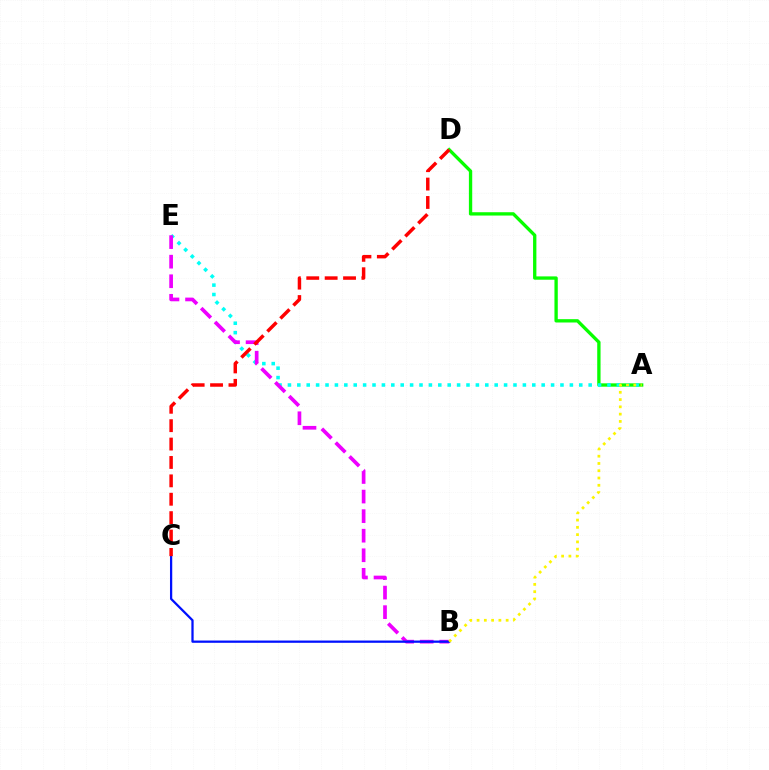{('A', 'D'): [{'color': '#08ff00', 'line_style': 'solid', 'thickness': 2.4}], ('A', 'E'): [{'color': '#00fff6', 'line_style': 'dotted', 'thickness': 2.55}], ('B', 'E'): [{'color': '#ee00ff', 'line_style': 'dashed', 'thickness': 2.66}], ('B', 'C'): [{'color': '#0010ff', 'line_style': 'solid', 'thickness': 1.63}], ('C', 'D'): [{'color': '#ff0000', 'line_style': 'dashed', 'thickness': 2.5}], ('A', 'B'): [{'color': '#fcf500', 'line_style': 'dotted', 'thickness': 1.98}]}